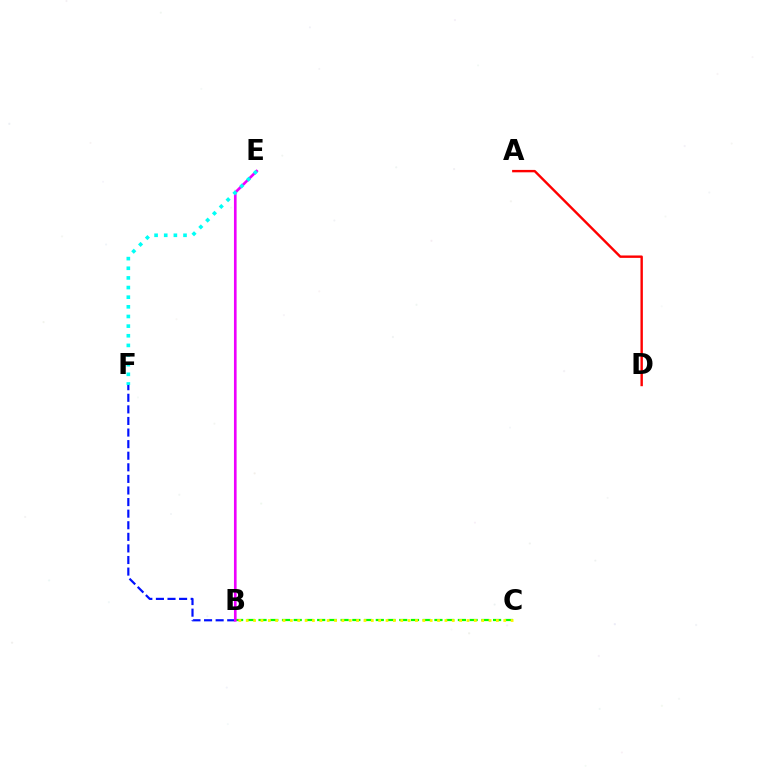{('B', 'C'): [{'color': '#08ff00', 'line_style': 'dashed', 'thickness': 1.59}, {'color': '#fcf500', 'line_style': 'dotted', 'thickness': 2.0}], ('B', 'F'): [{'color': '#0010ff', 'line_style': 'dashed', 'thickness': 1.57}], ('A', 'D'): [{'color': '#ff0000', 'line_style': 'solid', 'thickness': 1.73}], ('B', 'E'): [{'color': '#ee00ff', 'line_style': 'solid', 'thickness': 1.91}], ('E', 'F'): [{'color': '#00fff6', 'line_style': 'dotted', 'thickness': 2.62}]}